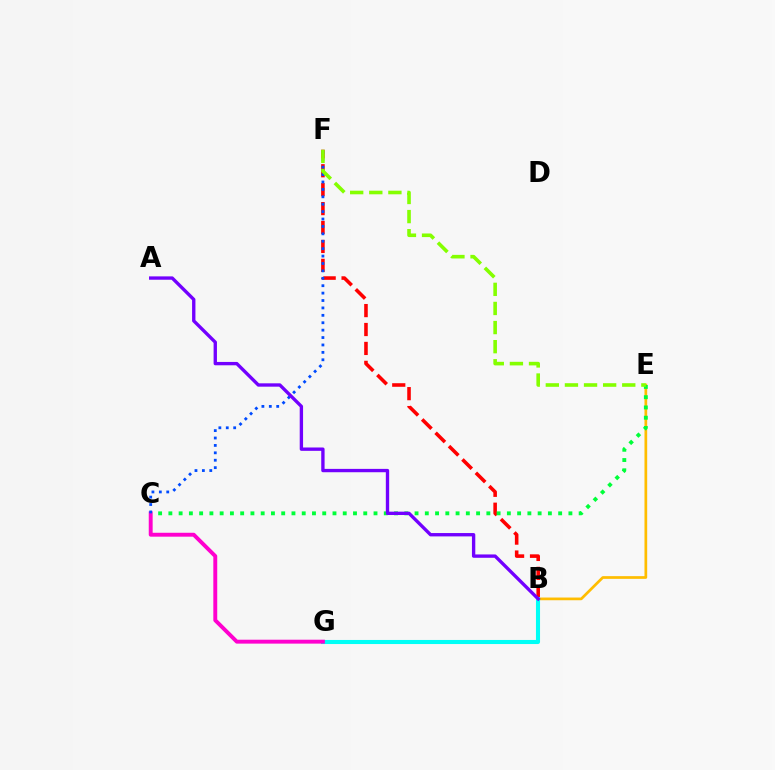{('B', 'E'): [{'color': '#ffbd00', 'line_style': 'solid', 'thickness': 1.95}], ('B', 'F'): [{'color': '#ff0000', 'line_style': 'dashed', 'thickness': 2.57}], ('B', 'G'): [{'color': '#00fff6', 'line_style': 'solid', 'thickness': 2.93}], ('C', 'E'): [{'color': '#00ff39', 'line_style': 'dotted', 'thickness': 2.79}], ('C', 'G'): [{'color': '#ff00cf', 'line_style': 'solid', 'thickness': 2.81}], ('C', 'F'): [{'color': '#004bff', 'line_style': 'dotted', 'thickness': 2.01}], ('E', 'F'): [{'color': '#84ff00', 'line_style': 'dashed', 'thickness': 2.6}], ('A', 'B'): [{'color': '#7200ff', 'line_style': 'solid', 'thickness': 2.41}]}